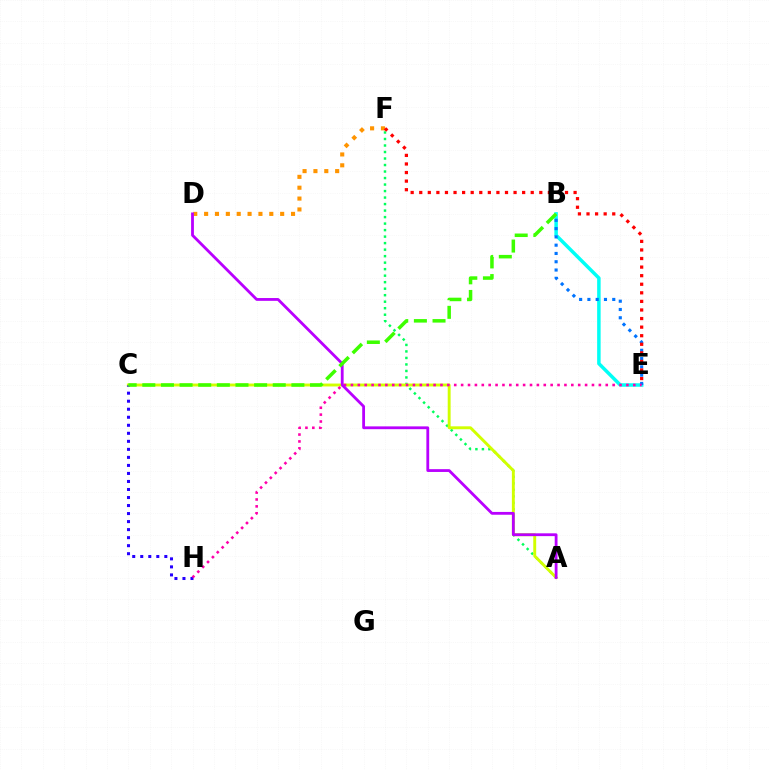{('B', 'E'): [{'color': '#00fff6', 'line_style': 'solid', 'thickness': 2.52}, {'color': '#0074ff', 'line_style': 'dotted', 'thickness': 2.25}], ('A', 'F'): [{'color': '#00ff5c', 'line_style': 'dotted', 'thickness': 1.77}], ('A', 'C'): [{'color': '#d1ff00', 'line_style': 'solid', 'thickness': 2.1}], ('C', 'H'): [{'color': '#2500ff', 'line_style': 'dotted', 'thickness': 2.18}], ('D', 'F'): [{'color': '#ff9400', 'line_style': 'dotted', 'thickness': 2.95}], ('E', 'H'): [{'color': '#ff00ac', 'line_style': 'dotted', 'thickness': 1.87}], ('A', 'D'): [{'color': '#b900ff', 'line_style': 'solid', 'thickness': 2.02}], ('B', 'C'): [{'color': '#3dff00', 'line_style': 'dashed', 'thickness': 2.53}], ('E', 'F'): [{'color': '#ff0000', 'line_style': 'dotted', 'thickness': 2.33}]}